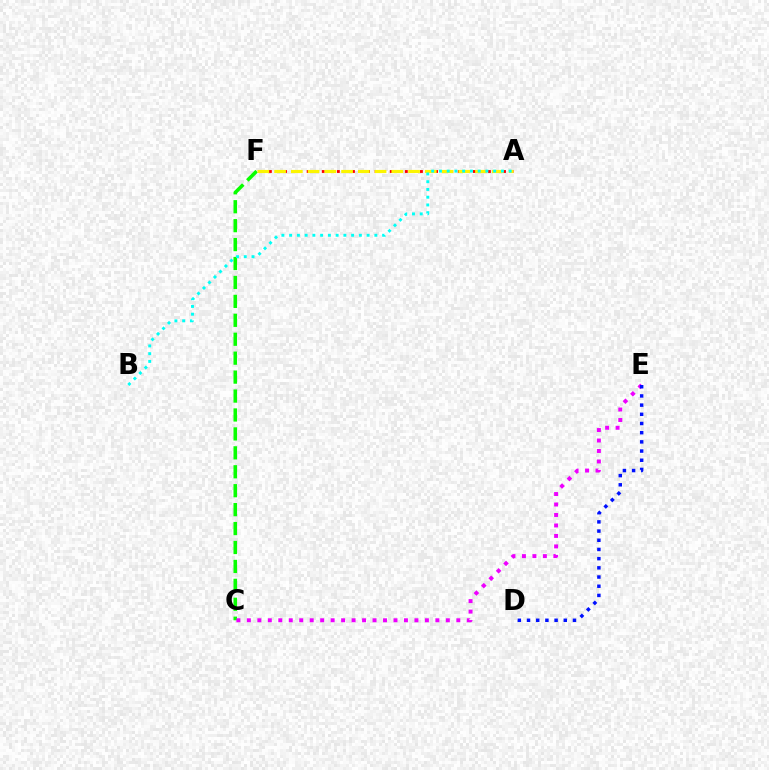{('C', 'F'): [{'color': '#08ff00', 'line_style': 'dashed', 'thickness': 2.57}], ('C', 'E'): [{'color': '#ee00ff', 'line_style': 'dotted', 'thickness': 2.85}], ('A', 'F'): [{'color': '#ff0000', 'line_style': 'dotted', 'thickness': 2.05}, {'color': '#fcf500', 'line_style': 'dashed', 'thickness': 2.27}], ('D', 'E'): [{'color': '#0010ff', 'line_style': 'dotted', 'thickness': 2.5}], ('A', 'B'): [{'color': '#00fff6', 'line_style': 'dotted', 'thickness': 2.1}]}